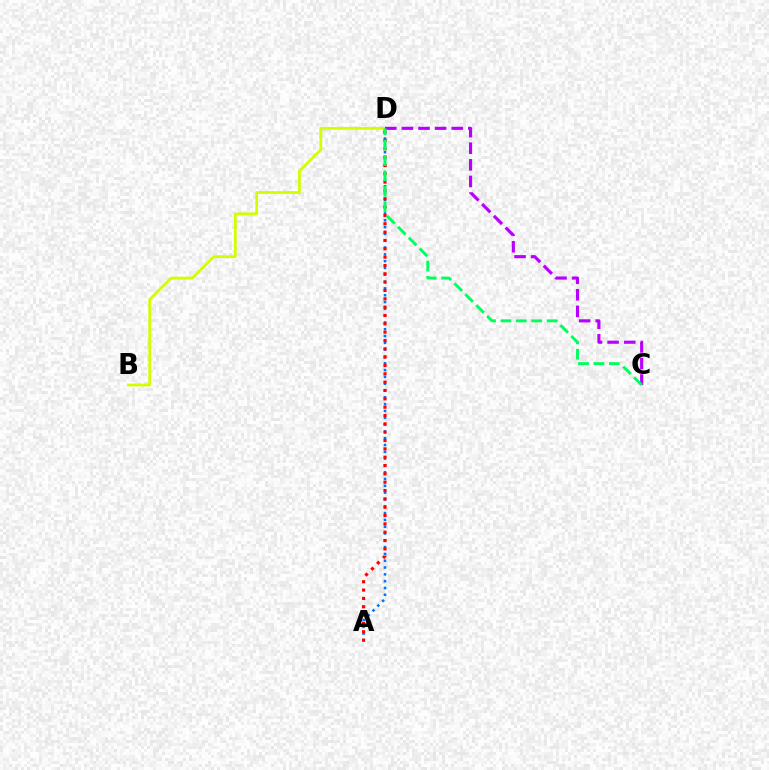{('A', 'D'): [{'color': '#0074ff', 'line_style': 'dotted', 'thickness': 1.85}, {'color': '#ff0000', 'line_style': 'dotted', 'thickness': 2.27}], ('B', 'D'): [{'color': '#d1ff00', 'line_style': 'solid', 'thickness': 2.02}], ('C', 'D'): [{'color': '#b900ff', 'line_style': 'dashed', 'thickness': 2.26}, {'color': '#00ff5c', 'line_style': 'dashed', 'thickness': 2.09}]}